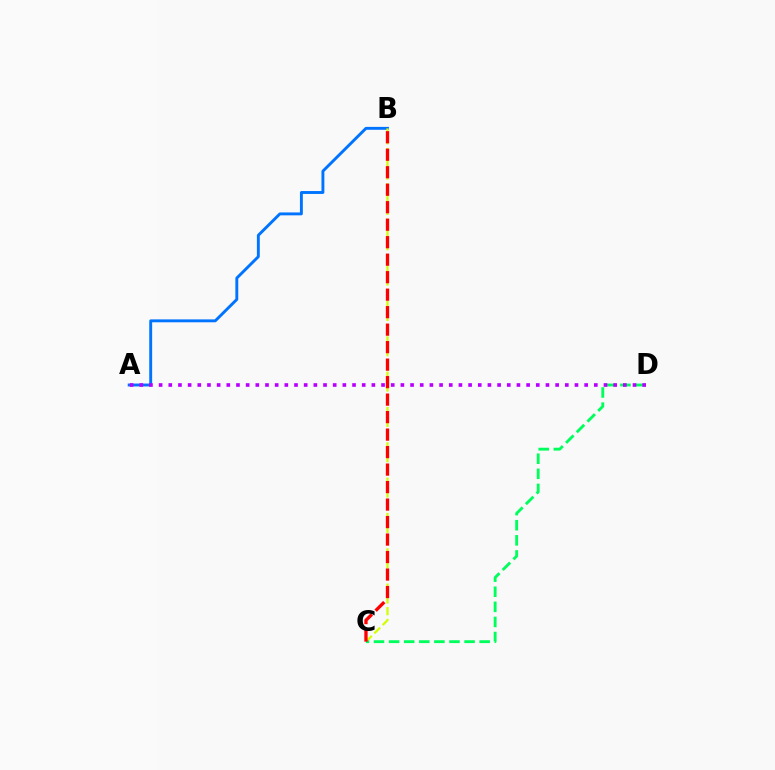{('A', 'B'): [{'color': '#0074ff', 'line_style': 'solid', 'thickness': 2.09}], ('B', 'C'): [{'color': '#d1ff00', 'line_style': 'dashed', 'thickness': 1.6}, {'color': '#ff0000', 'line_style': 'dashed', 'thickness': 2.38}], ('C', 'D'): [{'color': '#00ff5c', 'line_style': 'dashed', 'thickness': 2.05}], ('A', 'D'): [{'color': '#b900ff', 'line_style': 'dotted', 'thickness': 2.63}]}